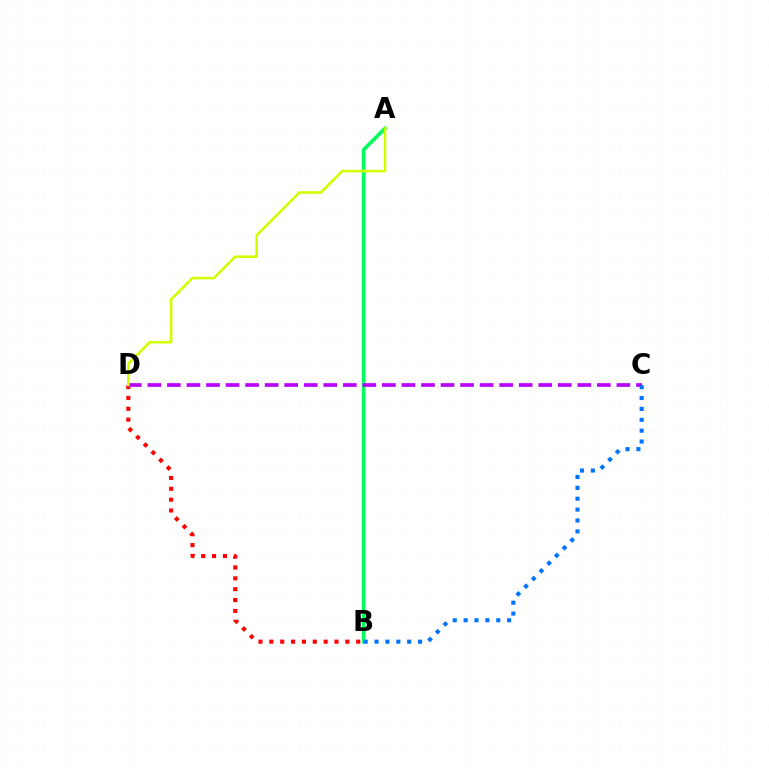{('A', 'B'): [{'color': '#00ff5c', 'line_style': 'solid', 'thickness': 2.63}], ('B', 'D'): [{'color': '#ff0000', 'line_style': 'dotted', 'thickness': 2.95}], ('C', 'D'): [{'color': '#b900ff', 'line_style': 'dashed', 'thickness': 2.65}], ('B', 'C'): [{'color': '#0074ff', 'line_style': 'dotted', 'thickness': 2.96}], ('A', 'D'): [{'color': '#d1ff00', 'line_style': 'solid', 'thickness': 1.87}]}